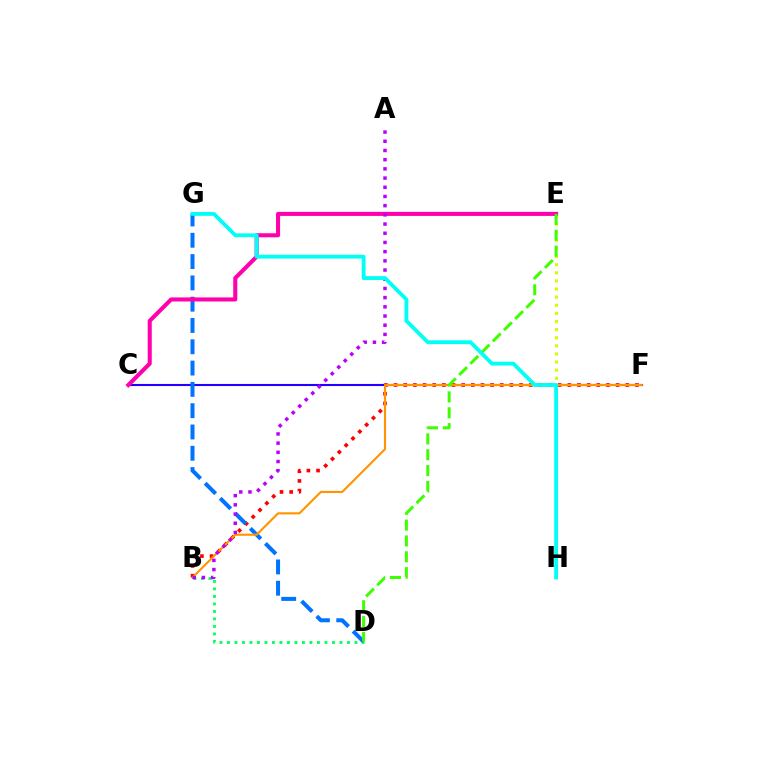{('B', 'F'): [{'color': '#ff0000', 'line_style': 'dotted', 'thickness': 2.62}, {'color': '#ff9400', 'line_style': 'solid', 'thickness': 1.53}], ('B', 'D'): [{'color': '#00ff5c', 'line_style': 'dotted', 'thickness': 2.04}], ('C', 'F'): [{'color': '#2500ff', 'line_style': 'solid', 'thickness': 1.51}], ('D', 'G'): [{'color': '#0074ff', 'line_style': 'dashed', 'thickness': 2.89}], ('E', 'H'): [{'color': '#d1ff00', 'line_style': 'dotted', 'thickness': 2.2}], ('C', 'E'): [{'color': '#ff00ac', 'line_style': 'solid', 'thickness': 2.93}], ('A', 'B'): [{'color': '#b900ff', 'line_style': 'dotted', 'thickness': 2.5}], ('D', 'E'): [{'color': '#3dff00', 'line_style': 'dashed', 'thickness': 2.15}], ('G', 'H'): [{'color': '#00fff6', 'line_style': 'solid', 'thickness': 2.76}]}